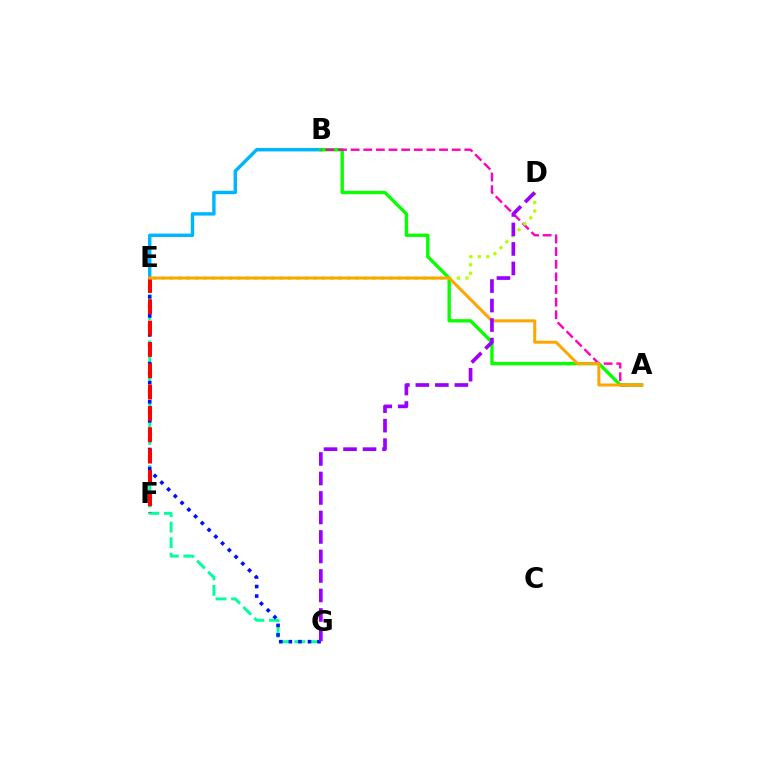{('E', 'G'): [{'color': '#00ff9d', 'line_style': 'dashed', 'thickness': 2.12}, {'color': '#0010ff', 'line_style': 'dotted', 'thickness': 2.59}], ('B', 'E'): [{'color': '#00b5ff', 'line_style': 'solid', 'thickness': 2.45}], ('A', 'B'): [{'color': '#08ff00', 'line_style': 'solid', 'thickness': 2.41}, {'color': '#ff00bd', 'line_style': 'dashed', 'thickness': 1.72}], ('D', 'E'): [{'color': '#b3ff00', 'line_style': 'dotted', 'thickness': 2.3}], ('E', 'F'): [{'color': '#ff0000', 'line_style': 'dashed', 'thickness': 2.9}], ('A', 'E'): [{'color': '#ffa500', 'line_style': 'solid', 'thickness': 2.16}], ('D', 'G'): [{'color': '#9b00ff', 'line_style': 'dashed', 'thickness': 2.65}]}